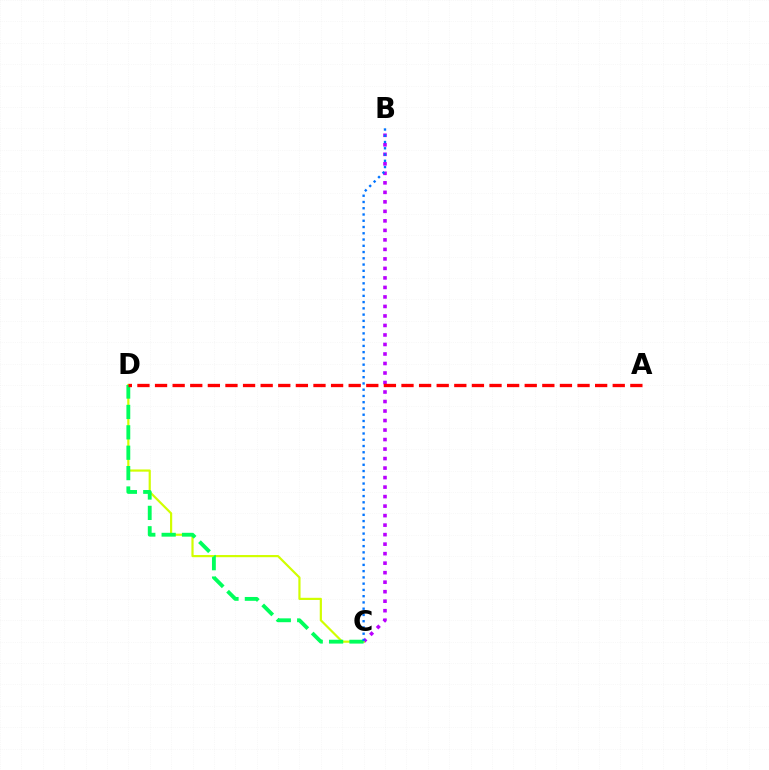{('B', 'C'): [{'color': '#b900ff', 'line_style': 'dotted', 'thickness': 2.58}, {'color': '#0074ff', 'line_style': 'dotted', 'thickness': 1.7}], ('C', 'D'): [{'color': '#d1ff00', 'line_style': 'solid', 'thickness': 1.57}, {'color': '#00ff5c', 'line_style': 'dashed', 'thickness': 2.77}], ('A', 'D'): [{'color': '#ff0000', 'line_style': 'dashed', 'thickness': 2.39}]}